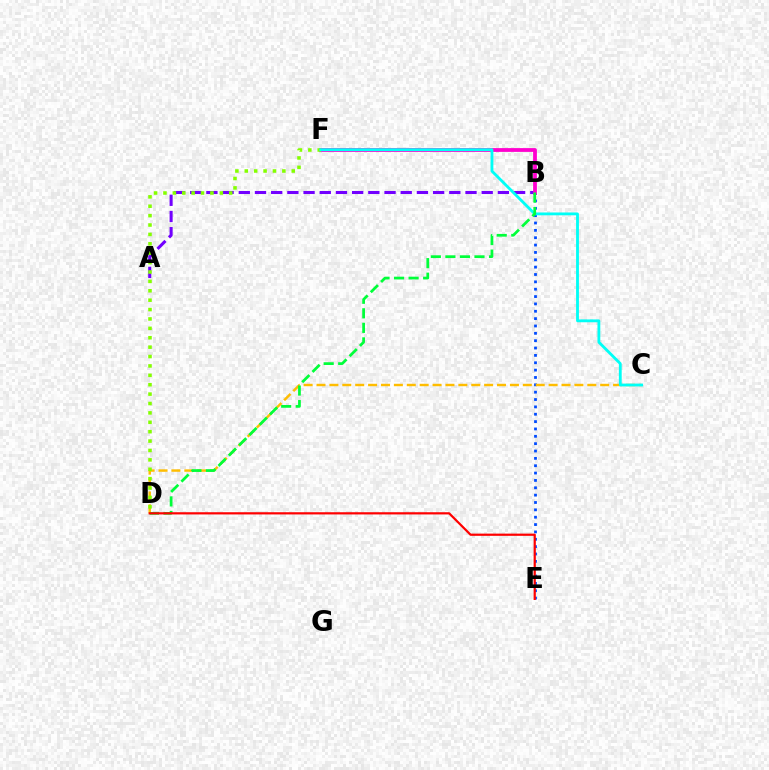{('B', 'E'): [{'color': '#004bff', 'line_style': 'dotted', 'thickness': 2.0}], ('A', 'B'): [{'color': '#7200ff', 'line_style': 'dashed', 'thickness': 2.2}], ('B', 'F'): [{'color': '#ff00cf', 'line_style': 'solid', 'thickness': 2.72}], ('C', 'D'): [{'color': '#ffbd00', 'line_style': 'dashed', 'thickness': 1.75}], ('D', 'F'): [{'color': '#84ff00', 'line_style': 'dotted', 'thickness': 2.55}], ('C', 'F'): [{'color': '#00fff6', 'line_style': 'solid', 'thickness': 2.04}], ('B', 'D'): [{'color': '#00ff39', 'line_style': 'dashed', 'thickness': 1.98}], ('D', 'E'): [{'color': '#ff0000', 'line_style': 'solid', 'thickness': 1.59}]}